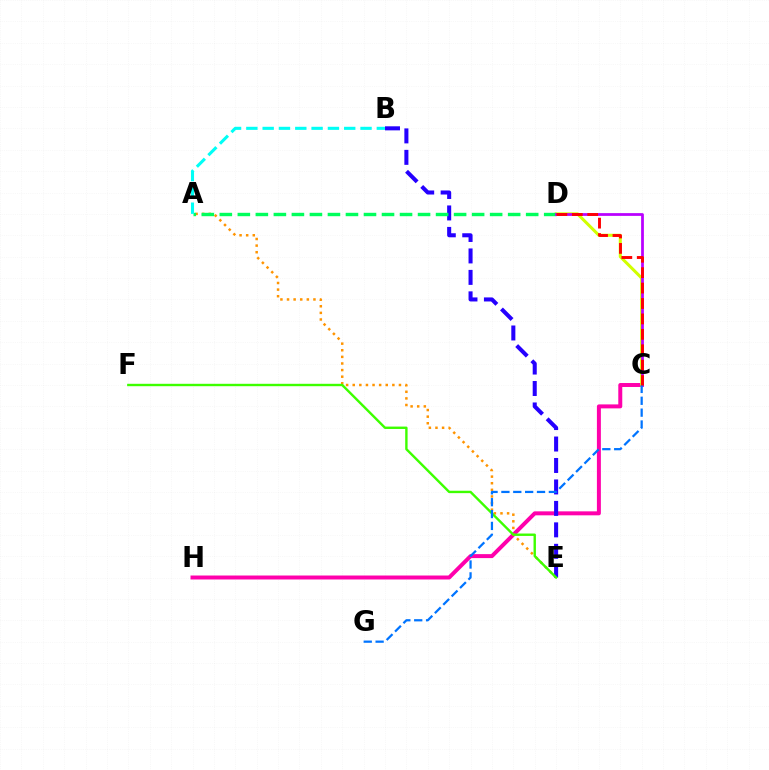{('C', 'H'): [{'color': '#ff00ac', 'line_style': 'solid', 'thickness': 2.86}], ('A', 'E'): [{'color': '#ff9400', 'line_style': 'dotted', 'thickness': 1.79}], ('C', 'D'): [{'color': '#d1ff00', 'line_style': 'solid', 'thickness': 2.19}, {'color': '#b900ff', 'line_style': 'solid', 'thickness': 1.98}, {'color': '#ff0000', 'line_style': 'dashed', 'thickness': 2.09}], ('B', 'E'): [{'color': '#2500ff', 'line_style': 'dashed', 'thickness': 2.92}], ('A', 'D'): [{'color': '#00ff5c', 'line_style': 'dashed', 'thickness': 2.45}], ('E', 'F'): [{'color': '#3dff00', 'line_style': 'solid', 'thickness': 1.72}], ('A', 'B'): [{'color': '#00fff6', 'line_style': 'dashed', 'thickness': 2.22}], ('C', 'G'): [{'color': '#0074ff', 'line_style': 'dashed', 'thickness': 1.61}]}